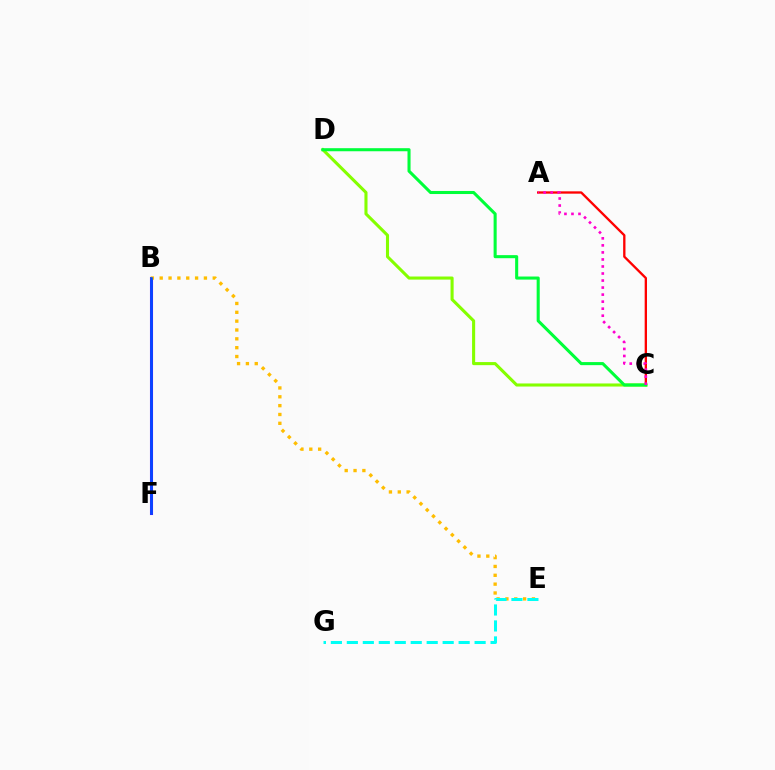{('A', 'C'): [{'color': '#ff0000', 'line_style': 'solid', 'thickness': 1.68}, {'color': '#ff00cf', 'line_style': 'dotted', 'thickness': 1.91}], ('C', 'D'): [{'color': '#84ff00', 'line_style': 'solid', 'thickness': 2.22}, {'color': '#00ff39', 'line_style': 'solid', 'thickness': 2.21}], ('B', 'F'): [{'color': '#7200ff', 'line_style': 'solid', 'thickness': 2.21}, {'color': '#004bff', 'line_style': 'solid', 'thickness': 1.86}], ('B', 'E'): [{'color': '#ffbd00', 'line_style': 'dotted', 'thickness': 2.4}], ('E', 'G'): [{'color': '#00fff6', 'line_style': 'dashed', 'thickness': 2.17}]}